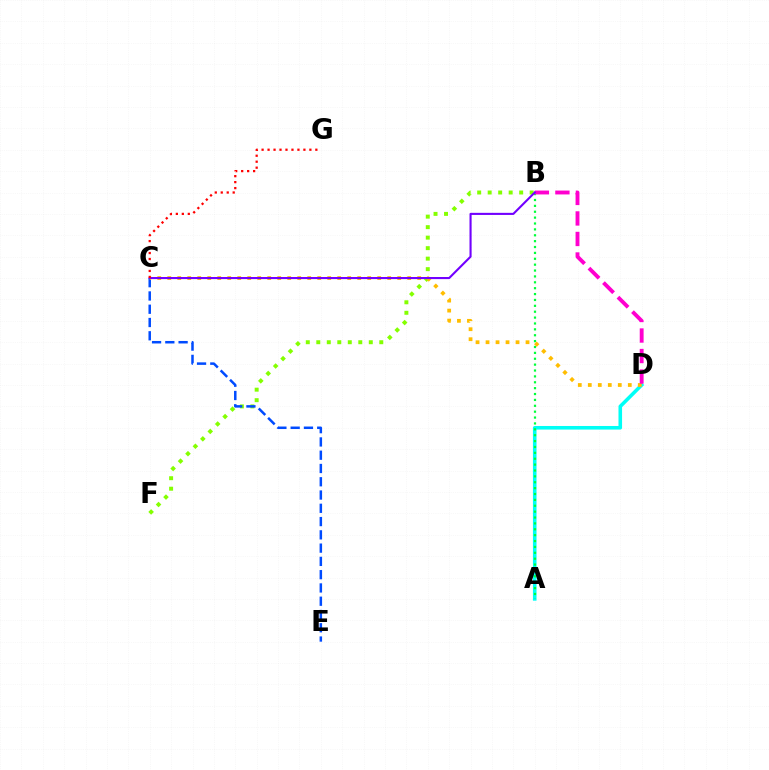{('B', 'F'): [{'color': '#84ff00', 'line_style': 'dotted', 'thickness': 2.85}], ('A', 'D'): [{'color': '#00fff6', 'line_style': 'solid', 'thickness': 2.58}], ('C', 'E'): [{'color': '#004bff', 'line_style': 'dashed', 'thickness': 1.8}], ('A', 'B'): [{'color': '#00ff39', 'line_style': 'dotted', 'thickness': 1.6}], ('C', 'D'): [{'color': '#ffbd00', 'line_style': 'dotted', 'thickness': 2.72}], ('B', 'D'): [{'color': '#ff00cf', 'line_style': 'dashed', 'thickness': 2.79}], ('B', 'C'): [{'color': '#7200ff', 'line_style': 'solid', 'thickness': 1.51}], ('C', 'G'): [{'color': '#ff0000', 'line_style': 'dotted', 'thickness': 1.62}]}